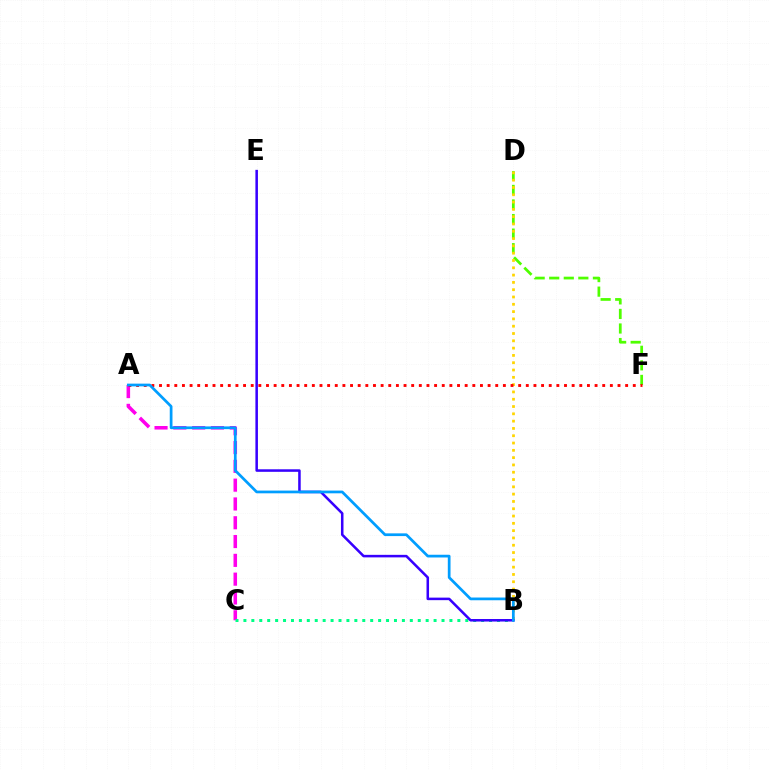{('A', 'C'): [{'color': '#ff00ed', 'line_style': 'dashed', 'thickness': 2.55}], ('D', 'F'): [{'color': '#4fff00', 'line_style': 'dashed', 'thickness': 1.98}], ('B', 'D'): [{'color': '#ffd500', 'line_style': 'dotted', 'thickness': 1.98}], ('B', 'C'): [{'color': '#00ff86', 'line_style': 'dotted', 'thickness': 2.15}], ('B', 'E'): [{'color': '#3700ff', 'line_style': 'solid', 'thickness': 1.82}], ('A', 'F'): [{'color': '#ff0000', 'line_style': 'dotted', 'thickness': 2.08}], ('A', 'B'): [{'color': '#009eff', 'line_style': 'solid', 'thickness': 1.96}]}